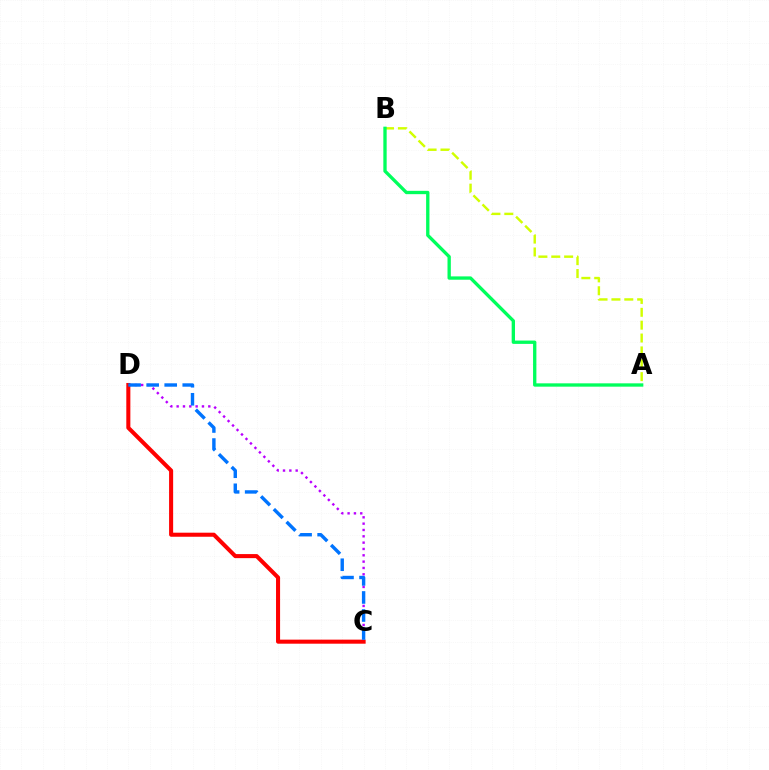{('C', 'D'): [{'color': '#b900ff', 'line_style': 'dotted', 'thickness': 1.72}, {'color': '#ff0000', 'line_style': 'solid', 'thickness': 2.92}, {'color': '#0074ff', 'line_style': 'dashed', 'thickness': 2.45}], ('A', 'B'): [{'color': '#d1ff00', 'line_style': 'dashed', 'thickness': 1.75}, {'color': '#00ff5c', 'line_style': 'solid', 'thickness': 2.4}]}